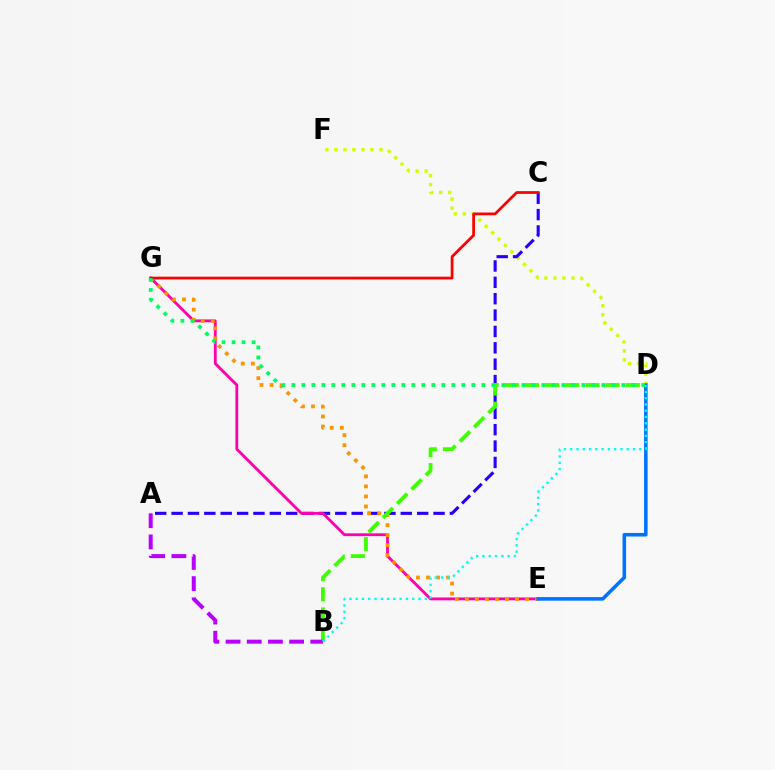{('D', 'F'): [{'color': '#d1ff00', 'line_style': 'dotted', 'thickness': 2.45}], ('A', 'C'): [{'color': '#2500ff', 'line_style': 'dashed', 'thickness': 2.22}], ('E', 'G'): [{'color': '#ff00ac', 'line_style': 'solid', 'thickness': 2.03}, {'color': '#ff9400', 'line_style': 'dotted', 'thickness': 2.73}], ('C', 'G'): [{'color': '#ff0000', 'line_style': 'solid', 'thickness': 1.98}], ('B', 'D'): [{'color': '#3dff00', 'line_style': 'dashed', 'thickness': 2.74}, {'color': '#00fff6', 'line_style': 'dotted', 'thickness': 1.71}], ('D', 'E'): [{'color': '#0074ff', 'line_style': 'solid', 'thickness': 2.57}], ('D', 'G'): [{'color': '#00ff5c', 'line_style': 'dotted', 'thickness': 2.72}], ('A', 'B'): [{'color': '#b900ff', 'line_style': 'dashed', 'thickness': 2.88}]}